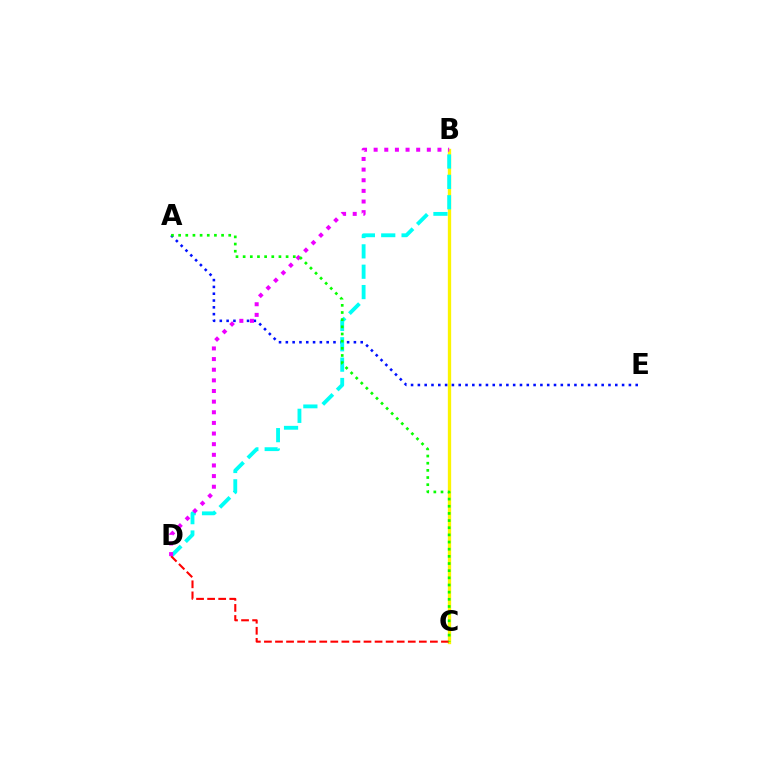{('B', 'C'): [{'color': '#fcf500', 'line_style': 'solid', 'thickness': 2.39}], ('A', 'E'): [{'color': '#0010ff', 'line_style': 'dotted', 'thickness': 1.85}], ('B', 'D'): [{'color': '#00fff6', 'line_style': 'dashed', 'thickness': 2.77}, {'color': '#ee00ff', 'line_style': 'dotted', 'thickness': 2.89}], ('C', 'D'): [{'color': '#ff0000', 'line_style': 'dashed', 'thickness': 1.5}], ('A', 'C'): [{'color': '#08ff00', 'line_style': 'dotted', 'thickness': 1.95}]}